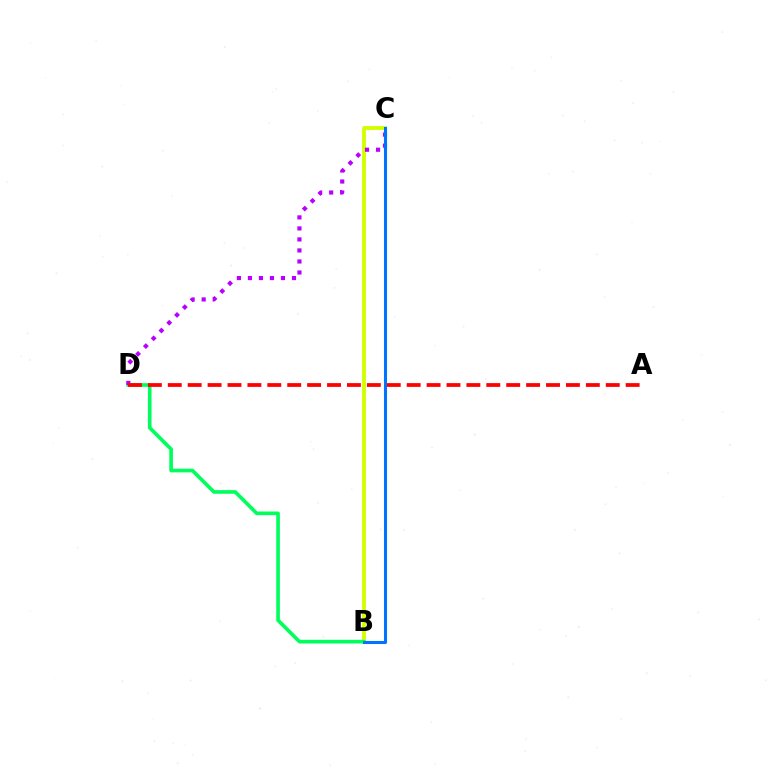{('B', 'C'): [{'color': '#d1ff00', 'line_style': 'solid', 'thickness': 2.77}, {'color': '#0074ff', 'line_style': 'solid', 'thickness': 2.21}], ('B', 'D'): [{'color': '#00ff5c', 'line_style': 'solid', 'thickness': 2.63}], ('C', 'D'): [{'color': '#b900ff', 'line_style': 'dotted', 'thickness': 2.99}], ('A', 'D'): [{'color': '#ff0000', 'line_style': 'dashed', 'thickness': 2.7}]}